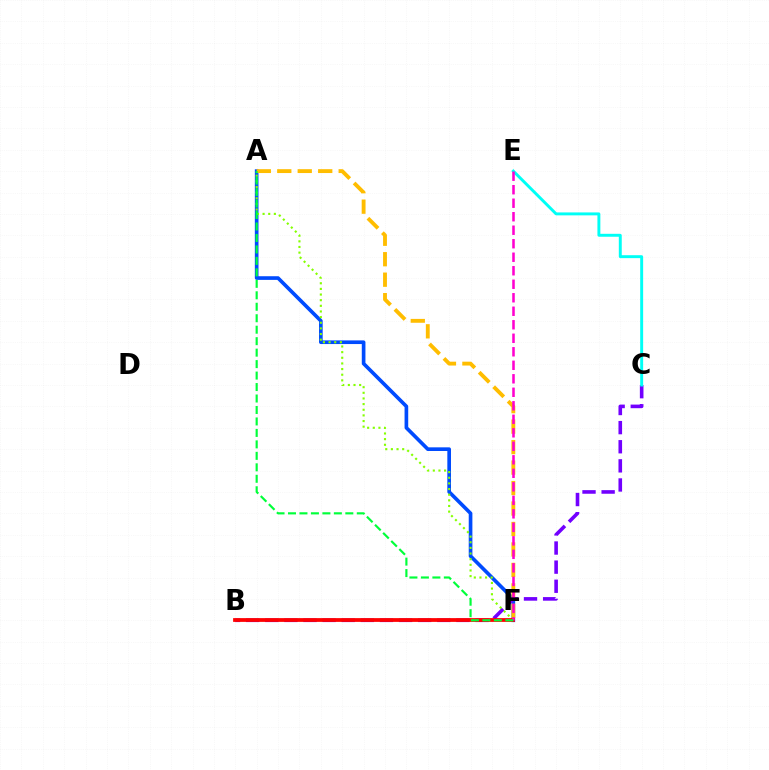{('A', 'F'): [{'color': '#004bff', 'line_style': 'solid', 'thickness': 2.63}, {'color': '#ffbd00', 'line_style': 'dashed', 'thickness': 2.78}, {'color': '#84ff00', 'line_style': 'dotted', 'thickness': 1.53}, {'color': '#00ff39', 'line_style': 'dashed', 'thickness': 1.56}], ('B', 'C'): [{'color': '#7200ff', 'line_style': 'dashed', 'thickness': 2.6}], ('C', 'E'): [{'color': '#00fff6', 'line_style': 'solid', 'thickness': 2.11}], ('B', 'F'): [{'color': '#ff0000', 'line_style': 'solid', 'thickness': 2.71}], ('E', 'F'): [{'color': '#ff00cf', 'line_style': 'dashed', 'thickness': 1.83}]}